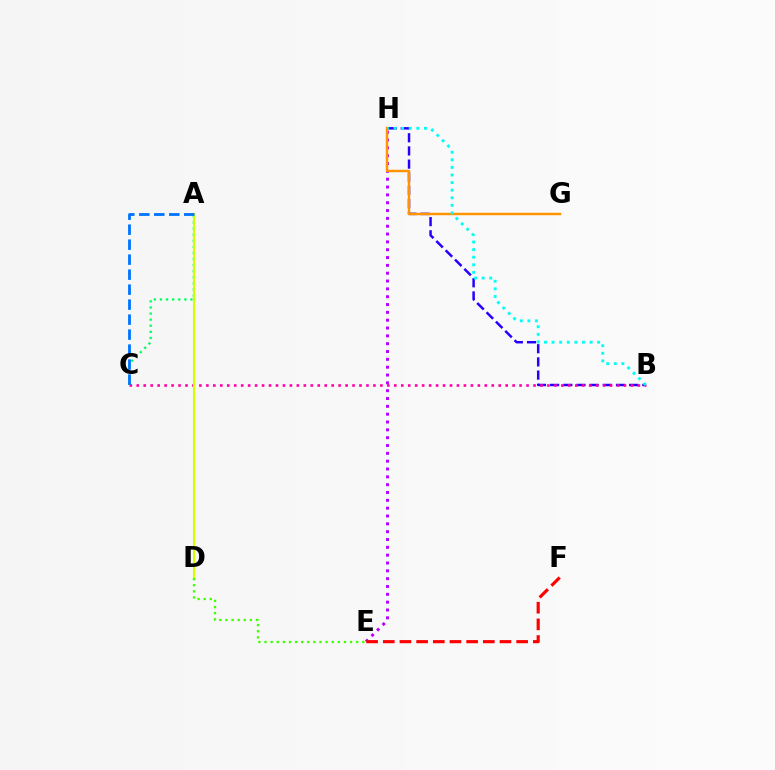{('B', 'H'): [{'color': '#2500ff', 'line_style': 'dashed', 'thickness': 1.79}, {'color': '#00fff6', 'line_style': 'dotted', 'thickness': 2.06}], ('A', 'C'): [{'color': '#00ff5c', 'line_style': 'dotted', 'thickness': 1.66}, {'color': '#0074ff', 'line_style': 'dashed', 'thickness': 2.04}], ('B', 'C'): [{'color': '#ff00ac', 'line_style': 'dotted', 'thickness': 1.89}], ('E', 'H'): [{'color': '#b900ff', 'line_style': 'dotted', 'thickness': 2.13}], ('G', 'H'): [{'color': '#ff9400', 'line_style': 'solid', 'thickness': 1.76}], ('E', 'F'): [{'color': '#ff0000', 'line_style': 'dashed', 'thickness': 2.26}], ('A', 'D'): [{'color': '#d1ff00', 'line_style': 'solid', 'thickness': 1.51}], ('D', 'E'): [{'color': '#3dff00', 'line_style': 'dotted', 'thickness': 1.66}]}